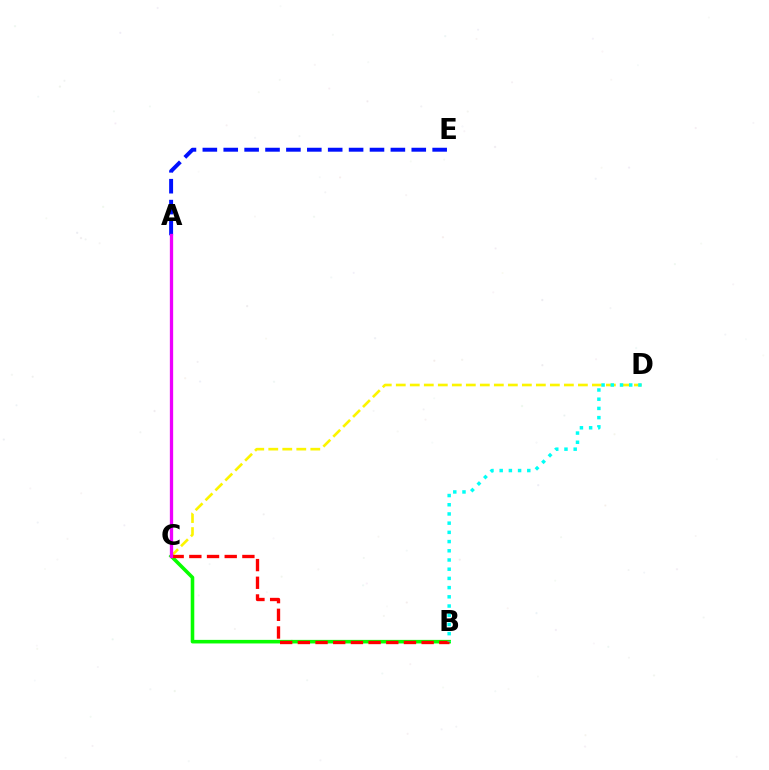{('C', 'D'): [{'color': '#fcf500', 'line_style': 'dashed', 'thickness': 1.9}], ('B', 'C'): [{'color': '#08ff00', 'line_style': 'solid', 'thickness': 2.57}, {'color': '#ff0000', 'line_style': 'dashed', 'thickness': 2.4}], ('A', 'E'): [{'color': '#0010ff', 'line_style': 'dashed', 'thickness': 2.84}], ('A', 'C'): [{'color': '#ee00ff', 'line_style': 'solid', 'thickness': 2.37}], ('B', 'D'): [{'color': '#00fff6', 'line_style': 'dotted', 'thickness': 2.5}]}